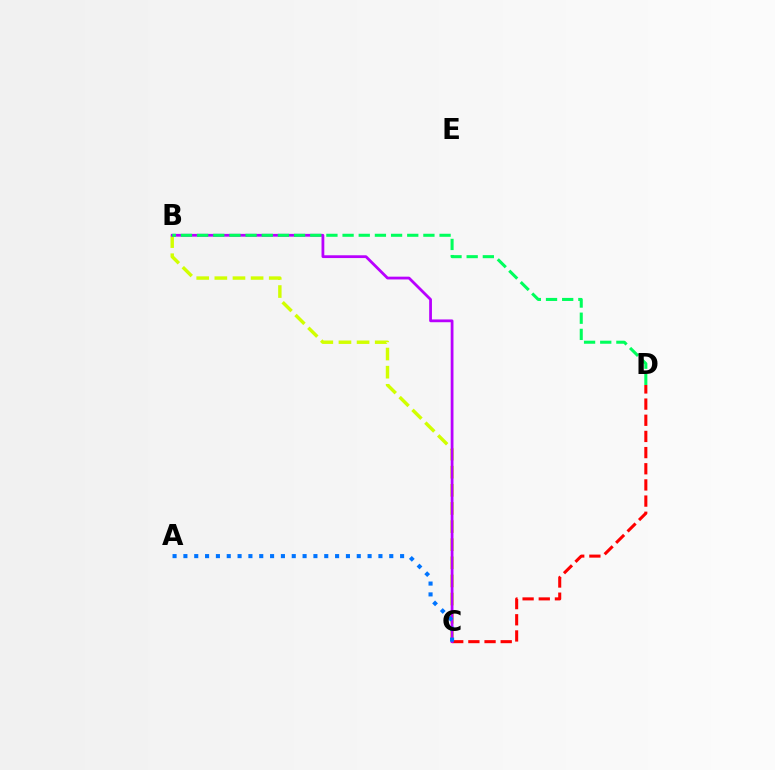{('B', 'C'): [{'color': '#d1ff00', 'line_style': 'dashed', 'thickness': 2.46}, {'color': '#b900ff', 'line_style': 'solid', 'thickness': 2.0}], ('C', 'D'): [{'color': '#ff0000', 'line_style': 'dashed', 'thickness': 2.2}], ('A', 'C'): [{'color': '#0074ff', 'line_style': 'dotted', 'thickness': 2.94}], ('B', 'D'): [{'color': '#00ff5c', 'line_style': 'dashed', 'thickness': 2.2}]}